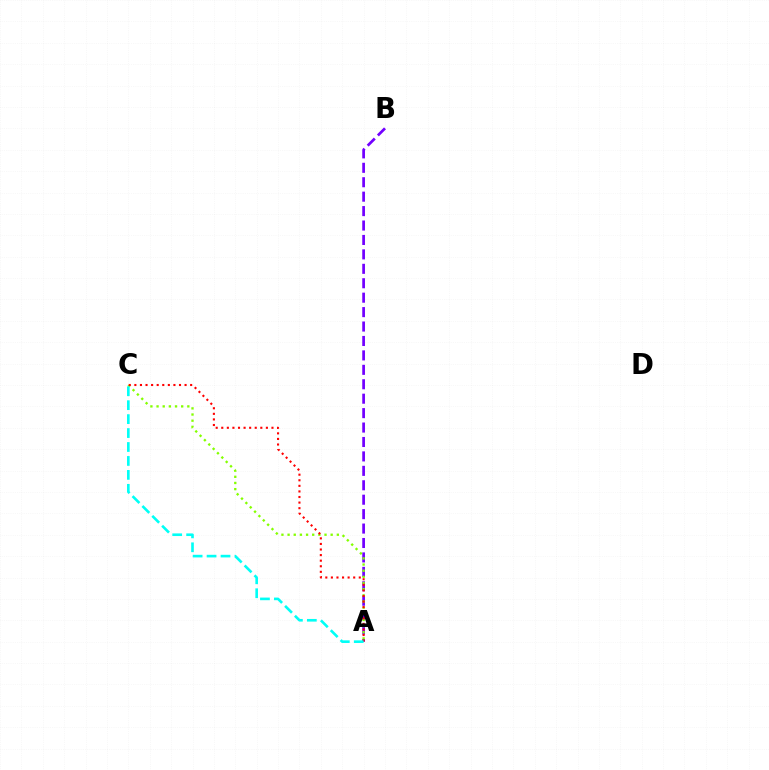{('A', 'B'): [{'color': '#7200ff', 'line_style': 'dashed', 'thickness': 1.96}], ('A', 'C'): [{'color': '#84ff00', 'line_style': 'dotted', 'thickness': 1.67}, {'color': '#ff0000', 'line_style': 'dotted', 'thickness': 1.52}, {'color': '#00fff6', 'line_style': 'dashed', 'thickness': 1.89}]}